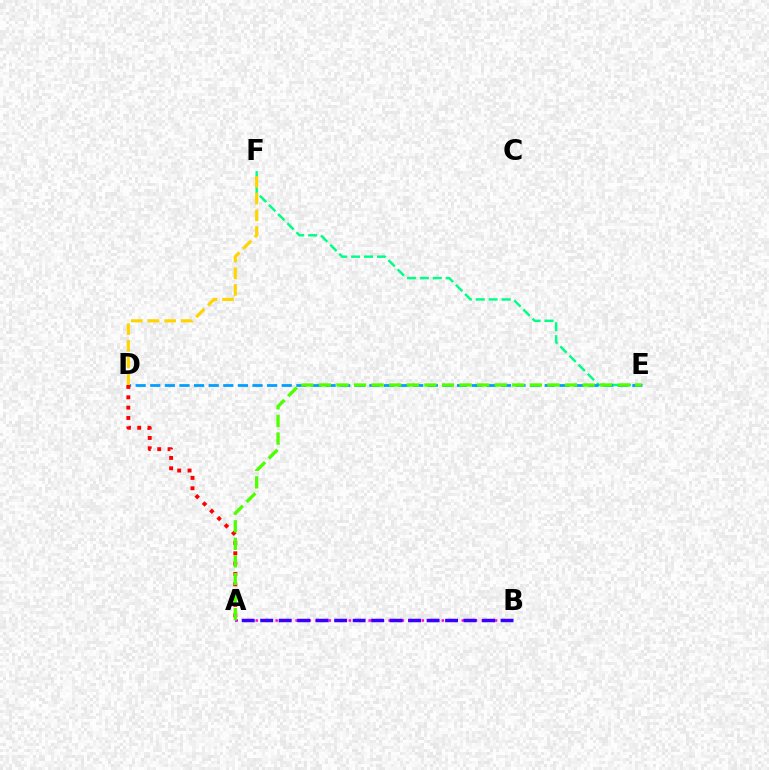{('A', 'B'): [{'color': '#ff00ed', 'line_style': 'dotted', 'thickness': 1.81}, {'color': '#3700ff', 'line_style': 'dashed', 'thickness': 2.51}], ('E', 'F'): [{'color': '#00ff86', 'line_style': 'dashed', 'thickness': 1.76}], ('D', 'E'): [{'color': '#009eff', 'line_style': 'dashed', 'thickness': 1.98}], ('A', 'D'): [{'color': '#ff0000', 'line_style': 'dotted', 'thickness': 2.81}], ('A', 'E'): [{'color': '#4fff00', 'line_style': 'dashed', 'thickness': 2.39}], ('D', 'F'): [{'color': '#ffd500', 'line_style': 'dashed', 'thickness': 2.27}]}